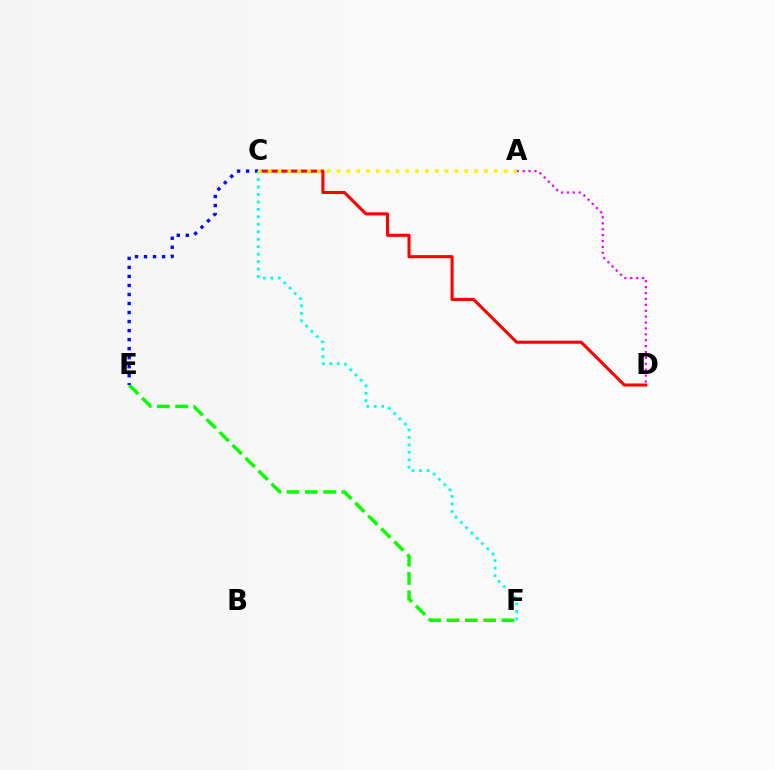{('C', 'D'): [{'color': '#ff0000', 'line_style': 'solid', 'thickness': 2.21}], ('E', 'F'): [{'color': '#08ff00', 'line_style': 'dashed', 'thickness': 2.49}], ('A', 'D'): [{'color': '#ee00ff', 'line_style': 'dotted', 'thickness': 1.6}], ('C', 'E'): [{'color': '#0010ff', 'line_style': 'dotted', 'thickness': 2.45}], ('C', 'F'): [{'color': '#00fff6', 'line_style': 'dotted', 'thickness': 2.03}], ('A', 'C'): [{'color': '#fcf500', 'line_style': 'dotted', 'thickness': 2.67}]}